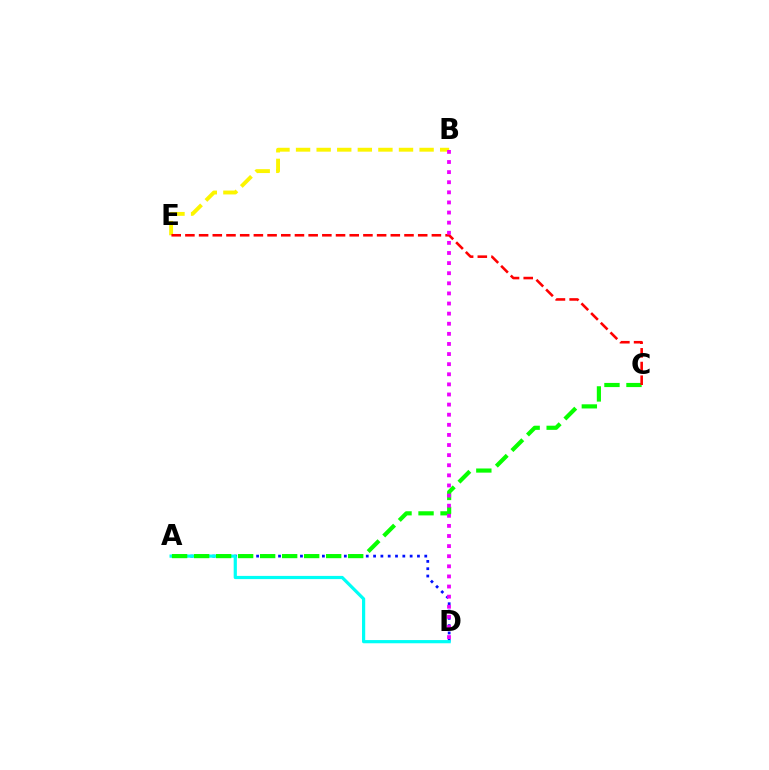{('A', 'D'): [{'color': '#0010ff', 'line_style': 'dotted', 'thickness': 1.99}, {'color': '#00fff6', 'line_style': 'solid', 'thickness': 2.31}], ('A', 'C'): [{'color': '#08ff00', 'line_style': 'dashed', 'thickness': 2.99}], ('B', 'E'): [{'color': '#fcf500', 'line_style': 'dashed', 'thickness': 2.8}], ('C', 'E'): [{'color': '#ff0000', 'line_style': 'dashed', 'thickness': 1.86}], ('B', 'D'): [{'color': '#ee00ff', 'line_style': 'dotted', 'thickness': 2.75}]}